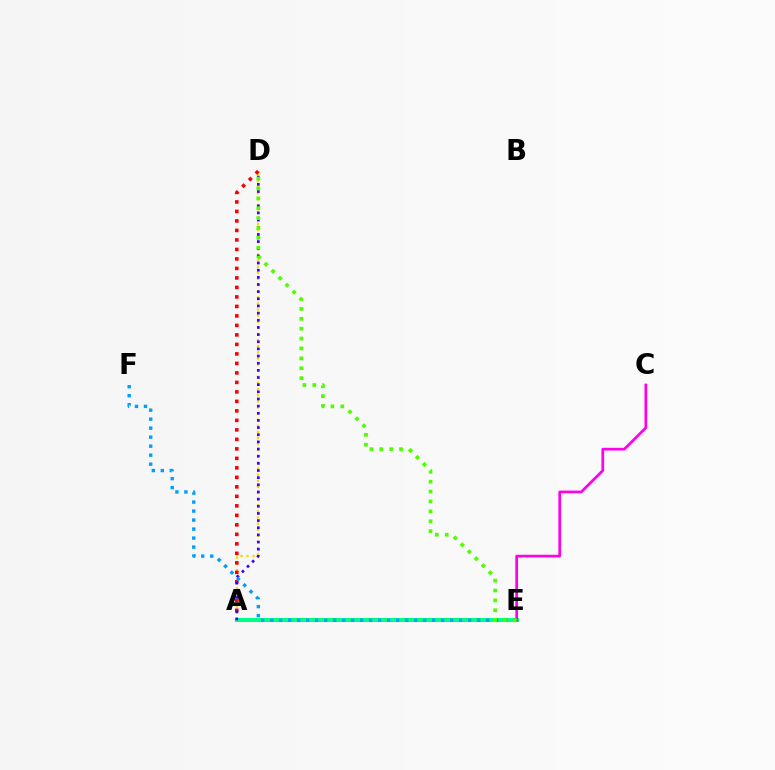{('A', 'D'): [{'color': '#ffd500', 'line_style': 'dotted', 'thickness': 1.66}, {'color': '#ff0000', 'line_style': 'dotted', 'thickness': 2.58}, {'color': '#3700ff', 'line_style': 'dotted', 'thickness': 1.94}], ('A', 'E'): [{'color': '#00ff86', 'line_style': 'solid', 'thickness': 2.91}], ('C', 'E'): [{'color': '#ff00ed', 'line_style': 'solid', 'thickness': 1.96}], ('E', 'F'): [{'color': '#009eff', 'line_style': 'dotted', 'thickness': 2.44}], ('D', 'E'): [{'color': '#4fff00', 'line_style': 'dotted', 'thickness': 2.69}]}